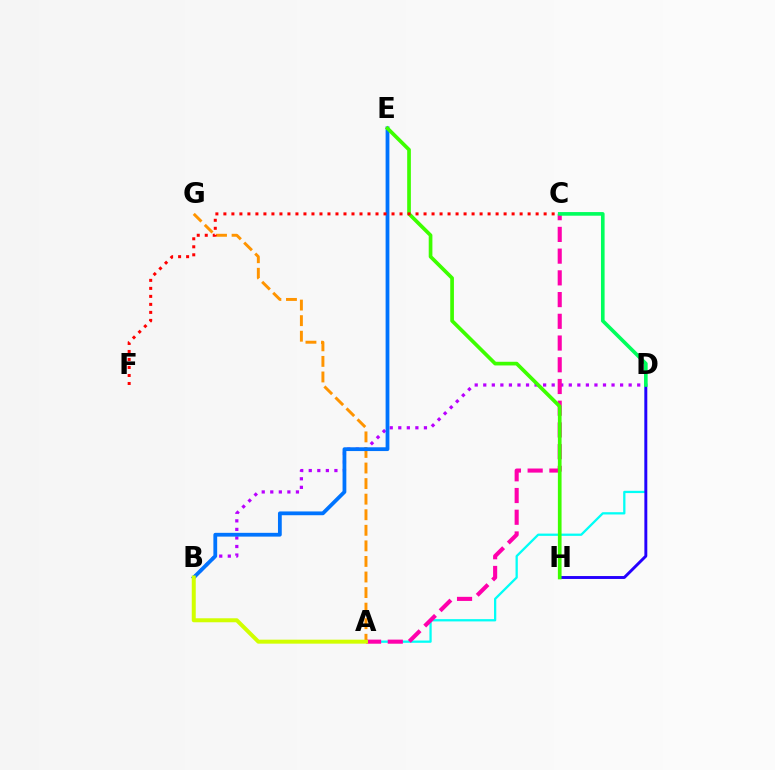{('A', 'D'): [{'color': '#00fff6', 'line_style': 'solid', 'thickness': 1.64}], ('B', 'D'): [{'color': '#b900ff', 'line_style': 'dotted', 'thickness': 2.32}], ('A', 'G'): [{'color': '#ff9400', 'line_style': 'dashed', 'thickness': 2.11}], ('B', 'E'): [{'color': '#0074ff', 'line_style': 'solid', 'thickness': 2.72}], ('A', 'C'): [{'color': '#ff00ac', 'line_style': 'dashed', 'thickness': 2.95}], ('D', 'H'): [{'color': '#2500ff', 'line_style': 'solid', 'thickness': 2.1}], ('A', 'B'): [{'color': '#d1ff00', 'line_style': 'solid', 'thickness': 2.87}], ('E', 'H'): [{'color': '#3dff00', 'line_style': 'solid', 'thickness': 2.65}], ('C', 'F'): [{'color': '#ff0000', 'line_style': 'dotted', 'thickness': 2.18}], ('C', 'D'): [{'color': '#00ff5c', 'line_style': 'solid', 'thickness': 2.62}]}